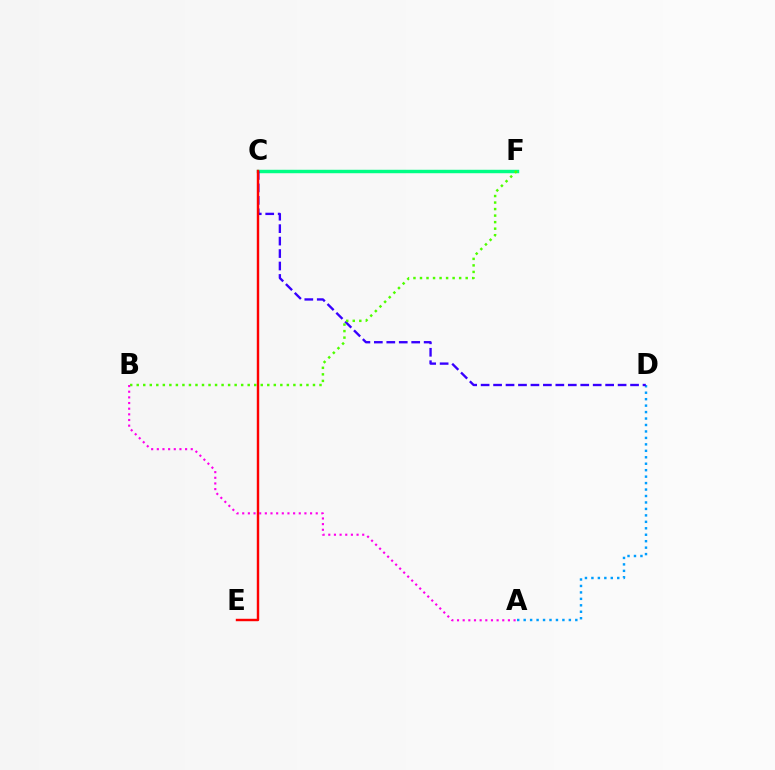{('C', 'F'): [{'color': '#ffd500', 'line_style': 'dotted', 'thickness': 2.18}, {'color': '#00ff86', 'line_style': 'solid', 'thickness': 2.48}], ('A', 'D'): [{'color': '#009eff', 'line_style': 'dotted', 'thickness': 1.75}], ('C', 'D'): [{'color': '#3700ff', 'line_style': 'dashed', 'thickness': 1.69}], ('C', 'E'): [{'color': '#ff0000', 'line_style': 'solid', 'thickness': 1.75}], ('B', 'F'): [{'color': '#4fff00', 'line_style': 'dotted', 'thickness': 1.77}], ('A', 'B'): [{'color': '#ff00ed', 'line_style': 'dotted', 'thickness': 1.54}]}